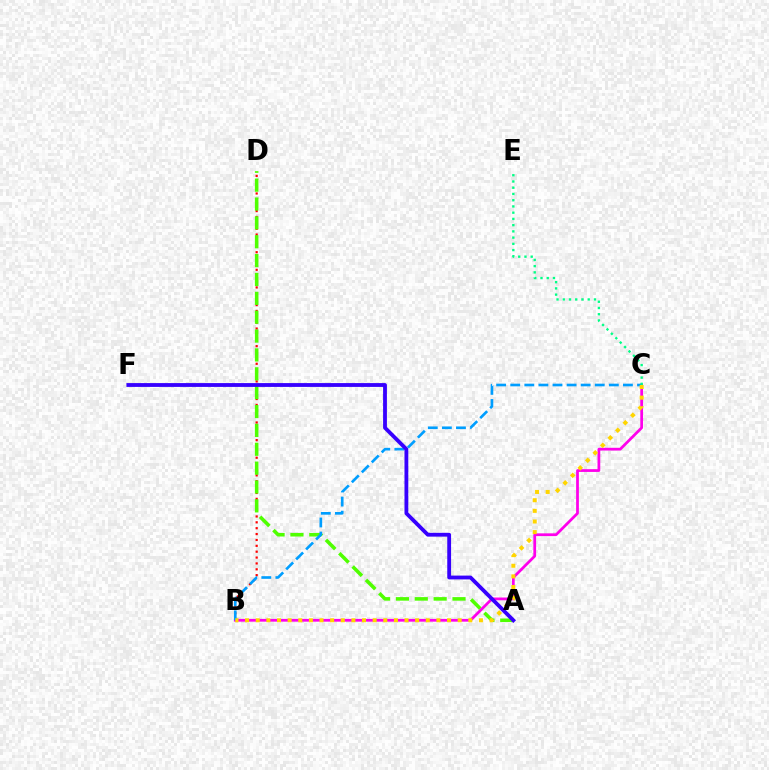{('B', 'D'): [{'color': '#ff0000', 'line_style': 'dotted', 'thickness': 1.6}], ('A', 'D'): [{'color': '#4fff00', 'line_style': 'dashed', 'thickness': 2.56}], ('B', 'C'): [{'color': '#ff00ed', 'line_style': 'solid', 'thickness': 1.98}, {'color': '#009eff', 'line_style': 'dashed', 'thickness': 1.91}, {'color': '#ffd500', 'line_style': 'dotted', 'thickness': 2.89}], ('C', 'E'): [{'color': '#00ff86', 'line_style': 'dotted', 'thickness': 1.69}], ('A', 'F'): [{'color': '#3700ff', 'line_style': 'solid', 'thickness': 2.75}]}